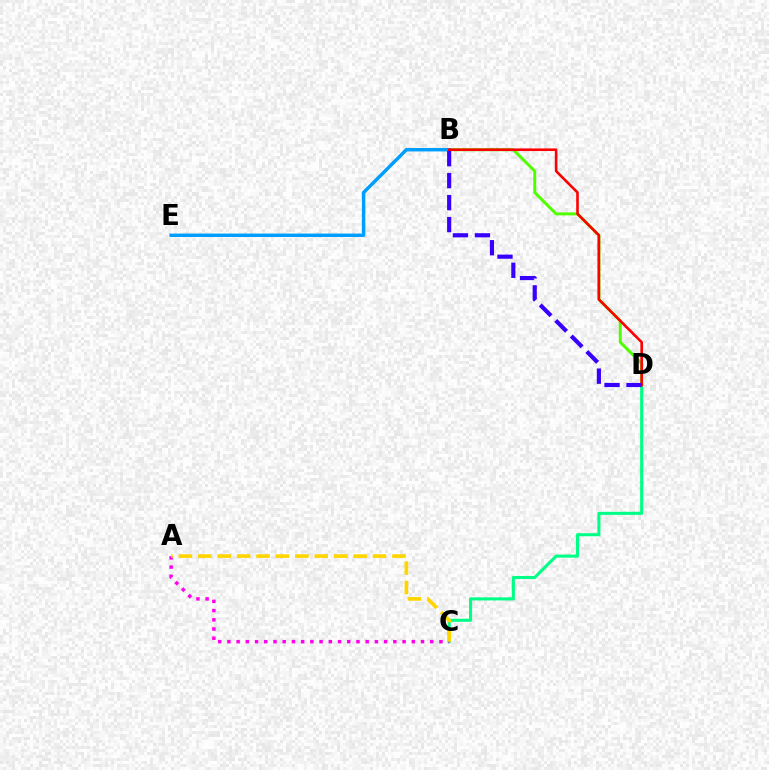{('C', 'D'): [{'color': '#00ff86', 'line_style': 'solid', 'thickness': 2.22}], ('B', 'D'): [{'color': '#4fff00', 'line_style': 'solid', 'thickness': 2.14}, {'color': '#ff0000', 'line_style': 'solid', 'thickness': 1.88}, {'color': '#3700ff', 'line_style': 'dashed', 'thickness': 2.99}], ('B', 'E'): [{'color': '#009eff', 'line_style': 'solid', 'thickness': 2.47}], ('A', 'C'): [{'color': '#ff00ed', 'line_style': 'dotted', 'thickness': 2.5}, {'color': '#ffd500', 'line_style': 'dashed', 'thickness': 2.64}]}